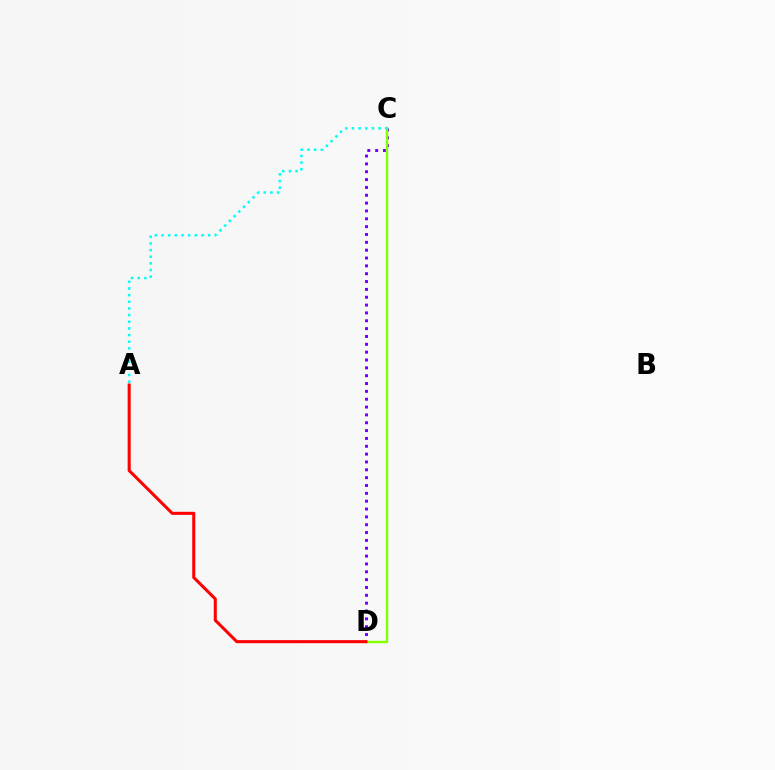{('C', 'D'): [{'color': '#7200ff', 'line_style': 'dotted', 'thickness': 2.13}, {'color': '#84ff00', 'line_style': 'solid', 'thickness': 1.75}], ('A', 'C'): [{'color': '#00fff6', 'line_style': 'dotted', 'thickness': 1.81}], ('A', 'D'): [{'color': '#ff0000', 'line_style': 'solid', 'thickness': 2.19}]}